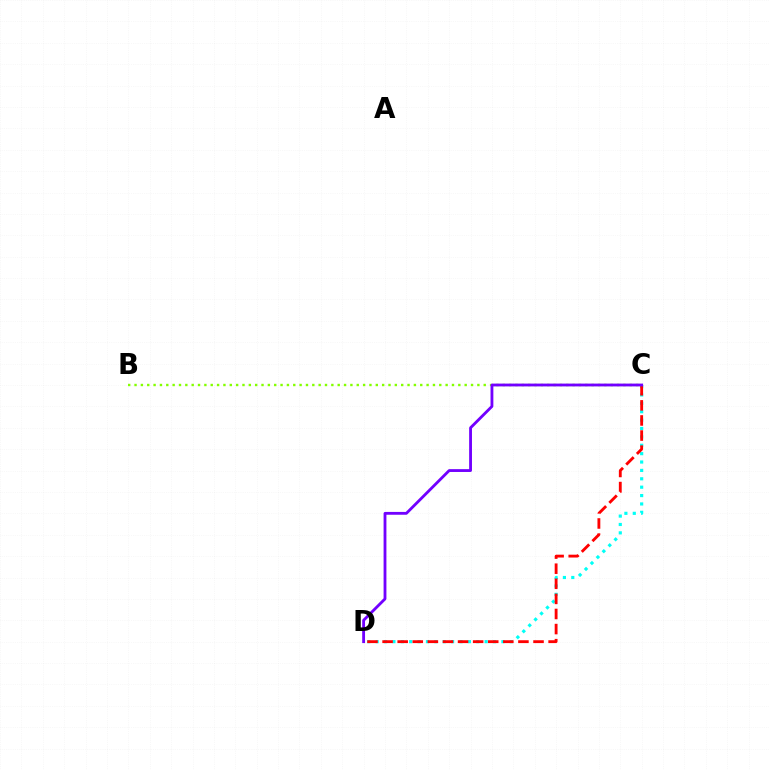{('B', 'C'): [{'color': '#84ff00', 'line_style': 'dotted', 'thickness': 1.72}], ('C', 'D'): [{'color': '#00fff6', 'line_style': 'dotted', 'thickness': 2.28}, {'color': '#ff0000', 'line_style': 'dashed', 'thickness': 2.05}, {'color': '#7200ff', 'line_style': 'solid', 'thickness': 2.04}]}